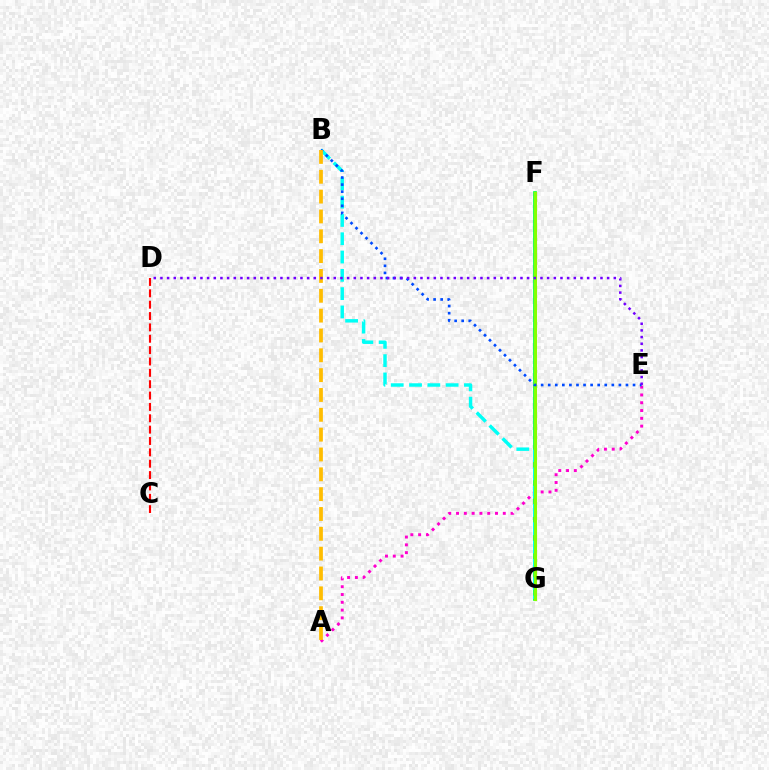{('A', 'E'): [{'color': '#ff00cf', 'line_style': 'dotted', 'thickness': 2.12}], ('C', 'D'): [{'color': '#ff0000', 'line_style': 'dashed', 'thickness': 1.54}], ('F', 'G'): [{'color': '#00ff39', 'line_style': 'solid', 'thickness': 2.63}, {'color': '#84ff00', 'line_style': 'solid', 'thickness': 2.24}], ('B', 'G'): [{'color': '#00fff6', 'line_style': 'dashed', 'thickness': 2.49}], ('B', 'E'): [{'color': '#004bff', 'line_style': 'dotted', 'thickness': 1.92}], ('A', 'B'): [{'color': '#ffbd00', 'line_style': 'dashed', 'thickness': 2.69}], ('D', 'E'): [{'color': '#7200ff', 'line_style': 'dotted', 'thickness': 1.81}]}